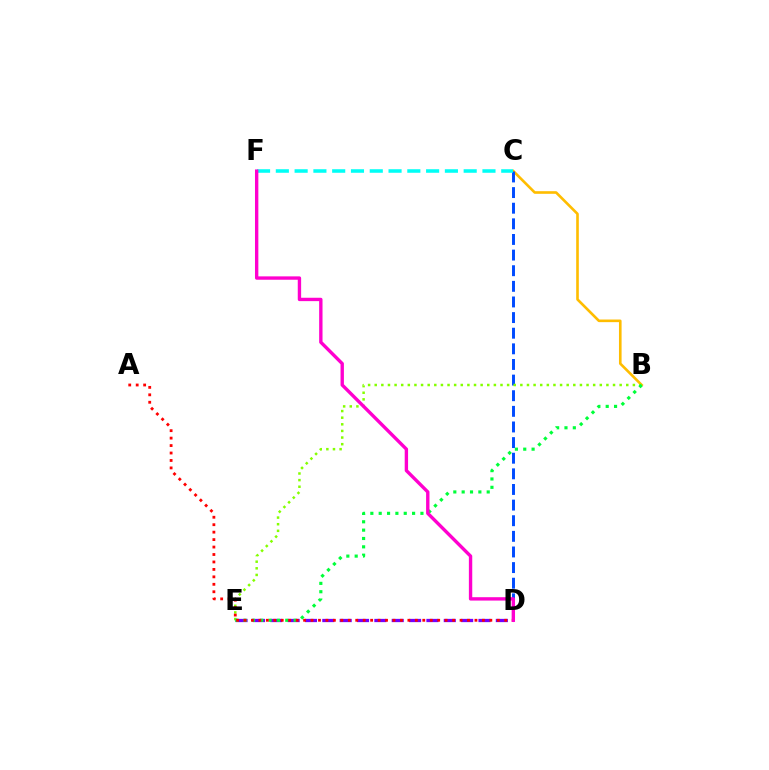{('B', 'C'): [{'color': '#ffbd00', 'line_style': 'solid', 'thickness': 1.89}], ('C', 'D'): [{'color': '#004bff', 'line_style': 'dashed', 'thickness': 2.12}], ('D', 'E'): [{'color': '#7200ff', 'line_style': 'dashed', 'thickness': 2.36}], ('B', 'E'): [{'color': '#84ff00', 'line_style': 'dotted', 'thickness': 1.8}, {'color': '#00ff39', 'line_style': 'dotted', 'thickness': 2.27}], ('C', 'F'): [{'color': '#00fff6', 'line_style': 'dashed', 'thickness': 2.55}], ('A', 'D'): [{'color': '#ff0000', 'line_style': 'dotted', 'thickness': 2.02}], ('D', 'F'): [{'color': '#ff00cf', 'line_style': 'solid', 'thickness': 2.43}]}